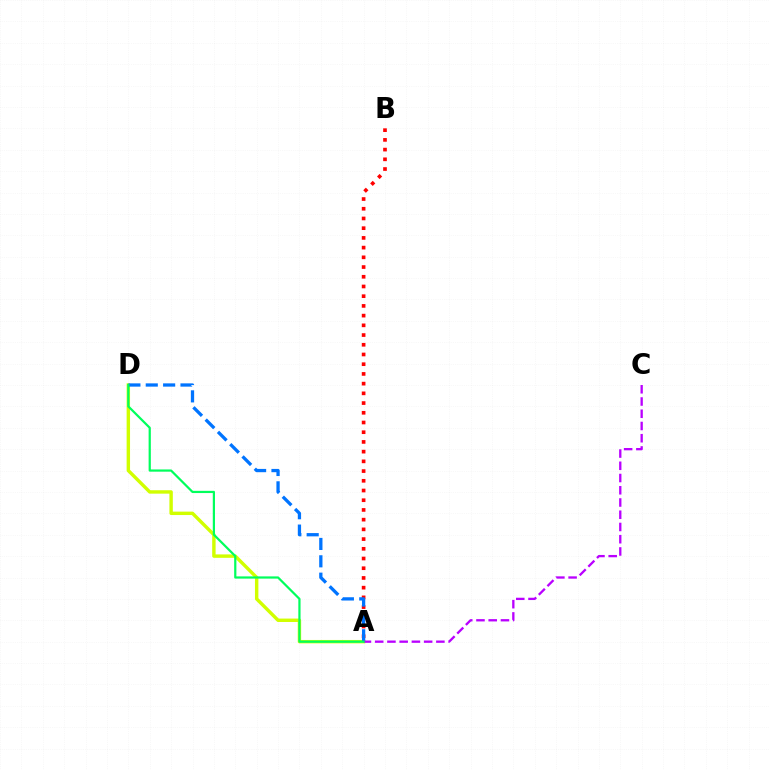{('A', 'B'): [{'color': '#ff0000', 'line_style': 'dotted', 'thickness': 2.64}], ('A', 'D'): [{'color': '#d1ff00', 'line_style': 'solid', 'thickness': 2.46}, {'color': '#0074ff', 'line_style': 'dashed', 'thickness': 2.36}, {'color': '#00ff5c', 'line_style': 'solid', 'thickness': 1.6}], ('A', 'C'): [{'color': '#b900ff', 'line_style': 'dashed', 'thickness': 1.66}]}